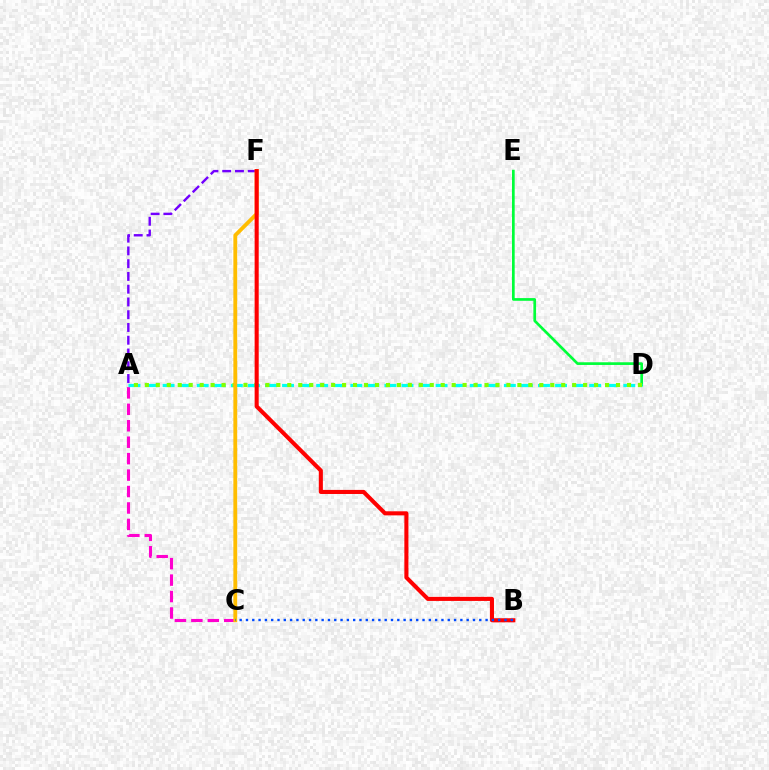{('A', 'C'): [{'color': '#ff00cf', 'line_style': 'dashed', 'thickness': 2.23}], ('D', 'E'): [{'color': '#00ff39', 'line_style': 'solid', 'thickness': 1.94}], ('A', 'D'): [{'color': '#00fff6', 'line_style': 'dashed', 'thickness': 2.32}, {'color': '#84ff00', 'line_style': 'dotted', 'thickness': 2.98}], ('A', 'F'): [{'color': '#7200ff', 'line_style': 'dashed', 'thickness': 1.73}], ('C', 'F'): [{'color': '#ffbd00', 'line_style': 'solid', 'thickness': 2.76}], ('B', 'F'): [{'color': '#ff0000', 'line_style': 'solid', 'thickness': 2.94}], ('B', 'C'): [{'color': '#004bff', 'line_style': 'dotted', 'thickness': 1.71}]}